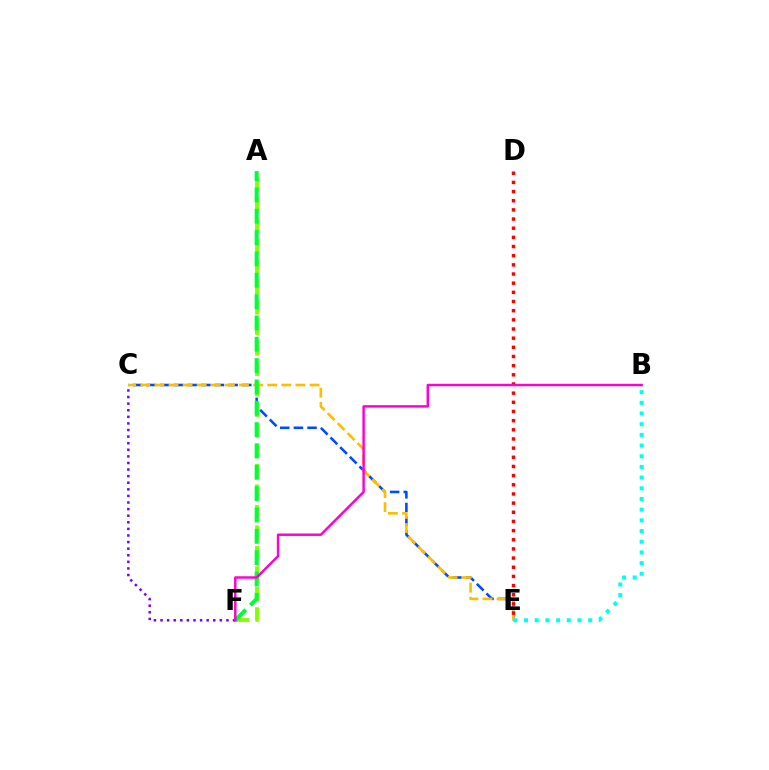{('C', 'F'): [{'color': '#7200ff', 'line_style': 'dotted', 'thickness': 1.79}], ('C', 'E'): [{'color': '#004bff', 'line_style': 'dashed', 'thickness': 1.85}, {'color': '#ffbd00', 'line_style': 'dashed', 'thickness': 1.92}], ('A', 'F'): [{'color': '#84ff00', 'line_style': 'dashed', 'thickness': 2.78}, {'color': '#00ff39', 'line_style': 'dashed', 'thickness': 2.9}], ('B', 'E'): [{'color': '#00fff6', 'line_style': 'dotted', 'thickness': 2.9}], ('D', 'E'): [{'color': '#ff0000', 'line_style': 'dotted', 'thickness': 2.49}], ('B', 'F'): [{'color': '#ff00cf', 'line_style': 'solid', 'thickness': 1.77}]}